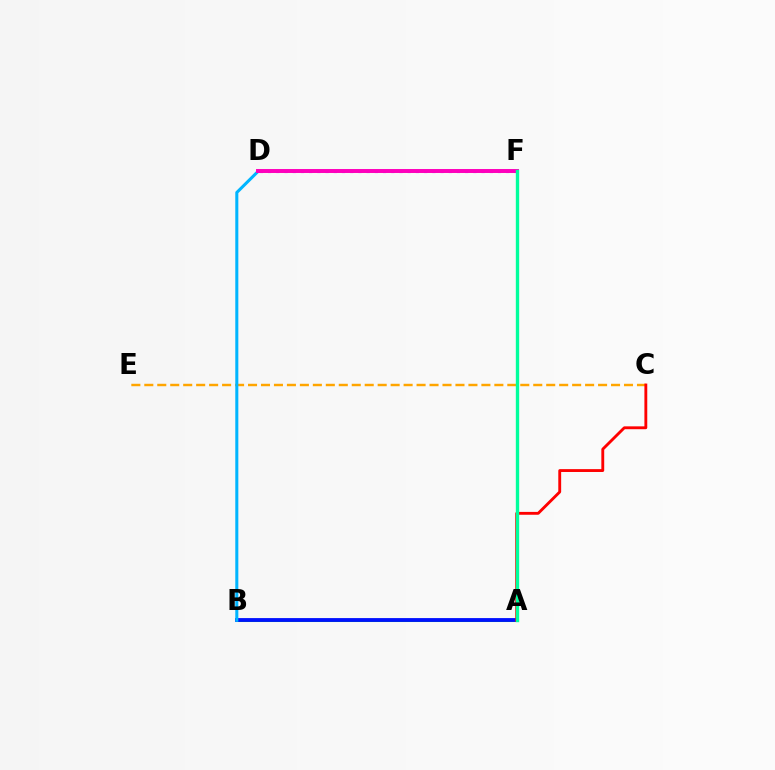{('A', 'B'): [{'color': '#08ff00', 'line_style': 'solid', 'thickness': 2.18}, {'color': '#0010ff', 'line_style': 'solid', 'thickness': 2.74}], ('D', 'F'): [{'color': '#b3ff00', 'line_style': 'solid', 'thickness': 1.9}, {'color': '#9b00ff', 'line_style': 'dotted', 'thickness': 2.23}, {'color': '#ff00bd', 'line_style': 'solid', 'thickness': 2.84}], ('C', 'E'): [{'color': '#ffa500', 'line_style': 'dashed', 'thickness': 1.76}], ('A', 'C'): [{'color': '#ff0000', 'line_style': 'solid', 'thickness': 2.06}], ('B', 'D'): [{'color': '#00b5ff', 'line_style': 'solid', 'thickness': 2.2}], ('A', 'F'): [{'color': '#00ff9d', 'line_style': 'solid', 'thickness': 2.42}]}